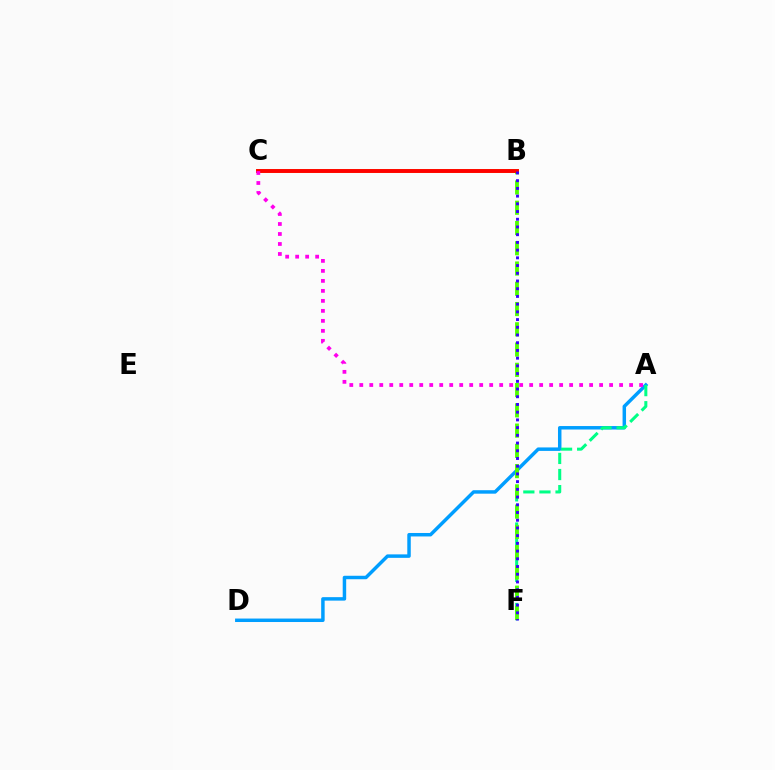{('A', 'D'): [{'color': '#009eff', 'line_style': 'solid', 'thickness': 2.5}], ('B', 'C'): [{'color': '#ffd500', 'line_style': 'solid', 'thickness': 2.78}, {'color': '#ff0000', 'line_style': 'solid', 'thickness': 2.79}], ('A', 'F'): [{'color': '#00ff86', 'line_style': 'dashed', 'thickness': 2.19}], ('B', 'F'): [{'color': '#4fff00', 'line_style': 'dashed', 'thickness': 2.75}, {'color': '#3700ff', 'line_style': 'dotted', 'thickness': 2.1}], ('A', 'C'): [{'color': '#ff00ed', 'line_style': 'dotted', 'thickness': 2.72}]}